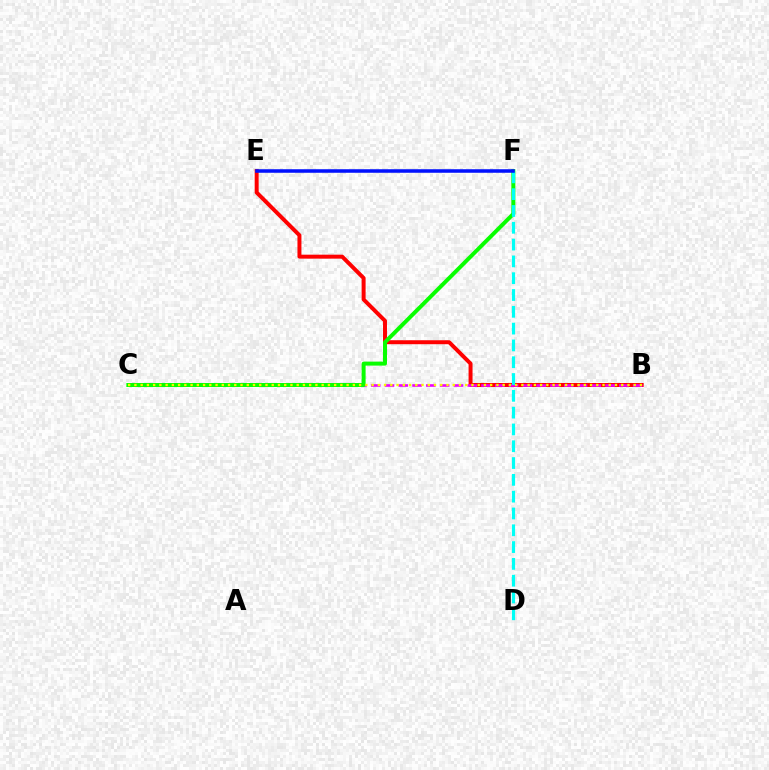{('B', 'E'): [{'color': '#ff0000', 'line_style': 'solid', 'thickness': 2.86}], ('B', 'C'): [{'color': '#ee00ff', 'line_style': 'dashed', 'thickness': 1.87}, {'color': '#fcf500', 'line_style': 'dotted', 'thickness': 1.7}], ('C', 'F'): [{'color': '#08ff00', 'line_style': 'solid', 'thickness': 2.87}], ('D', 'F'): [{'color': '#00fff6', 'line_style': 'dashed', 'thickness': 2.28}], ('E', 'F'): [{'color': '#0010ff', 'line_style': 'solid', 'thickness': 2.54}]}